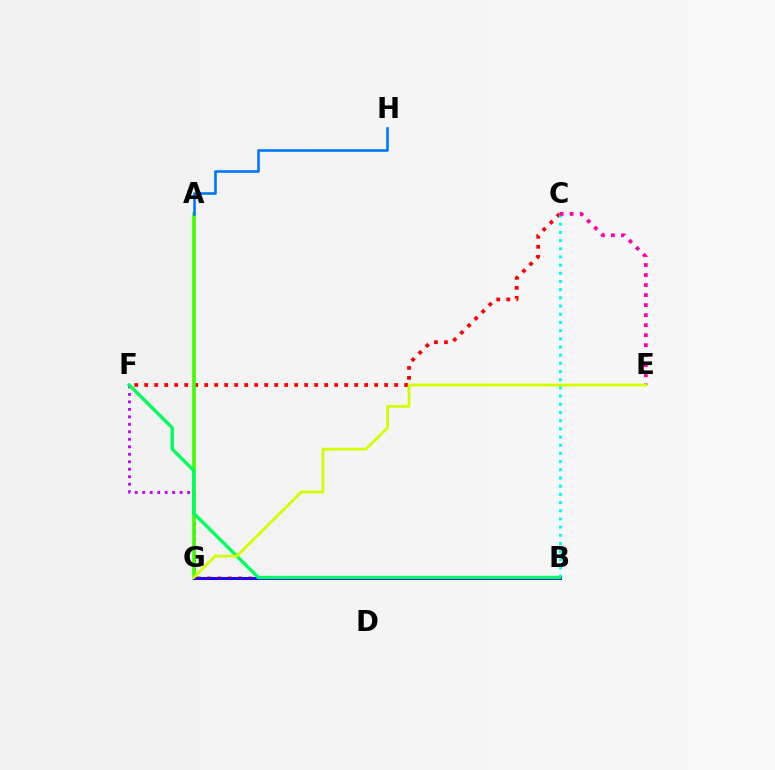{('F', 'G'): [{'color': '#b900ff', 'line_style': 'dotted', 'thickness': 2.03}], ('C', 'F'): [{'color': '#ff0000', 'line_style': 'dotted', 'thickness': 2.72}], ('B', 'G'): [{'color': '#ff9400', 'line_style': 'dotted', 'thickness': 2.79}, {'color': '#2500ff', 'line_style': 'solid', 'thickness': 2.18}], ('A', 'G'): [{'color': '#3dff00', 'line_style': 'solid', 'thickness': 2.59}], ('B', 'C'): [{'color': '#00fff6', 'line_style': 'dotted', 'thickness': 2.22}], ('A', 'H'): [{'color': '#0074ff', 'line_style': 'solid', 'thickness': 1.86}], ('B', 'F'): [{'color': '#00ff5c', 'line_style': 'solid', 'thickness': 2.43}], ('C', 'E'): [{'color': '#ff00ac', 'line_style': 'dotted', 'thickness': 2.72}], ('E', 'G'): [{'color': '#d1ff00', 'line_style': 'solid', 'thickness': 2.01}]}